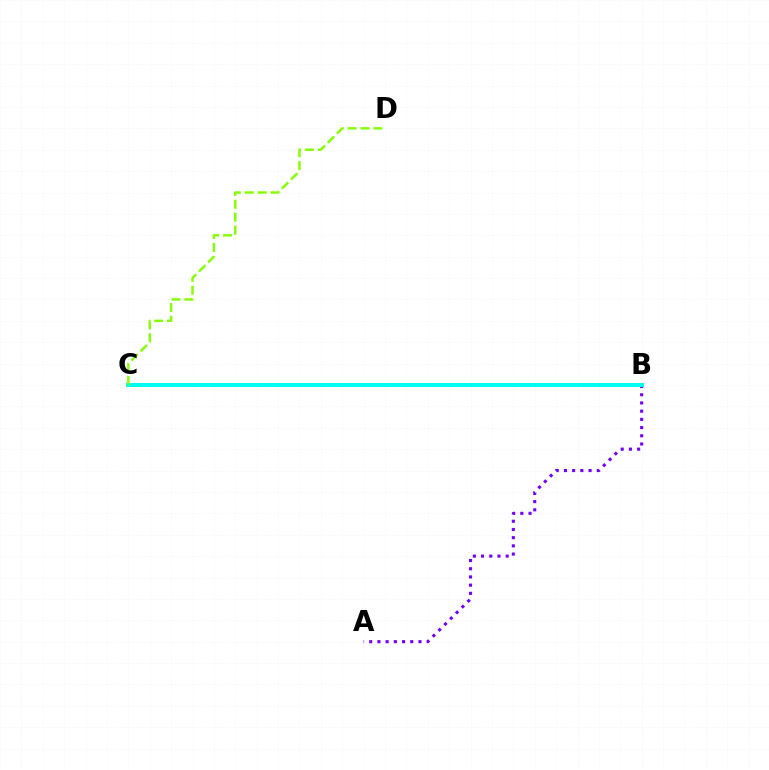{('B', 'C'): [{'color': '#ff0000', 'line_style': 'solid', 'thickness': 2.86}, {'color': '#00fff6', 'line_style': 'solid', 'thickness': 2.84}], ('A', 'B'): [{'color': '#7200ff', 'line_style': 'dotted', 'thickness': 2.23}], ('C', 'D'): [{'color': '#84ff00', 'line_style': 'dashed', 'thickness': 1.75}]}